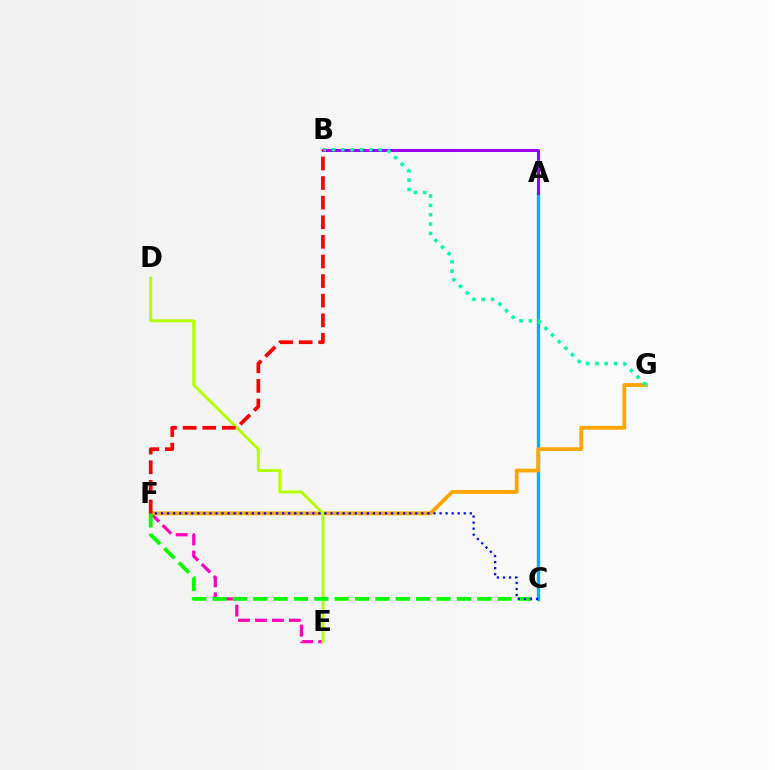{('A', 'C'): [{'color': '#00b5ff', 'line_style': 'solid', 'thickness': 2.43}], ('E', 'F'): [{'color': '#ff00bd', 'line_style': 'dashed', 'thickness': 2.3}], ('A', 'B'): [{'color': '#9b00ff', 'line_style': 'solid', 'thickness': 2.18}], ('F', 'G'): [{'color': '#ffa500', 'line_style': 'solid', 'thickness': 2.73}], ('B', 'G'): [{'color': '#00ff9d', 'line_style': 'dotted', 'thickness': 2.54}], ('D', 'E'): [{'color': '#b3ff00', 'line_style': 'solid', 'thickness': 2.14}], ('C', 'F'): [{'color': '#08ff00', 'line_style': 'dashed', 'thickness': 2.77}, {'color': '#0010ff', 'line_style': 'dotted', 'thickness': 1.64}], ('B', 'F'): [{'color': '#ff0000', 'line_style': 'dashed', 'thickness': 2.66}]}